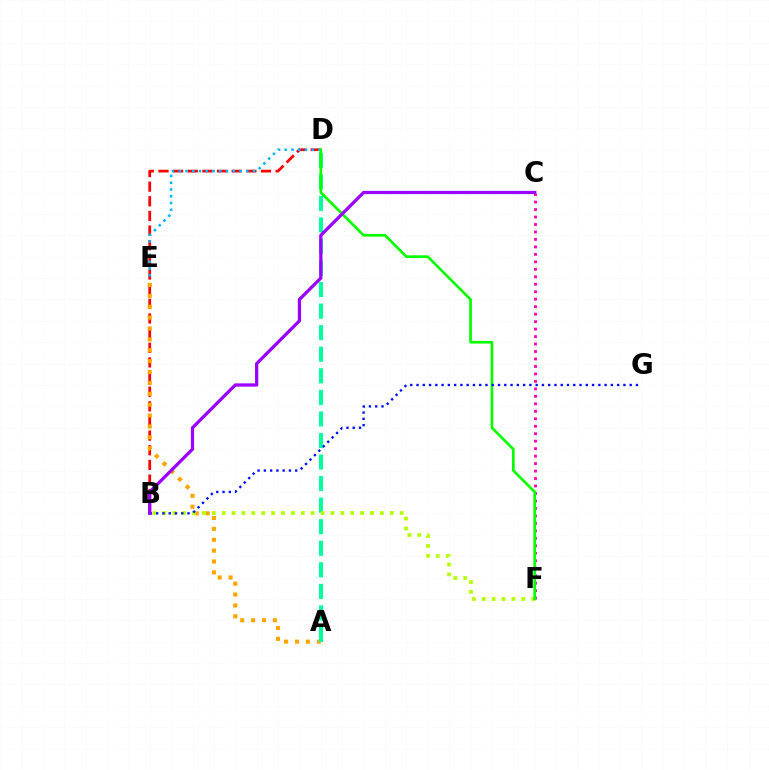{('B', 'D'): [{'color': '#ff0000', 'line_style': 'dashed', 'thickness': 1.99}], ('A', 'E'): [{'color': '#ffa500', 'line_style': 'dotted', 'thickness': 2.96}], ('A', 'D'): [{'color': '#00ff9d', 'line_style': 'dashed', 'thickness': 2.93}], ('D', 'E'): [{'color': '#00b5ff', 'line_style': 'dotted', 'thickness': 1.84}], ('C', 'F'): [{'color': '#ff00bd', 'line_style': 'dotted', 'thickness': 2.03}], ('B', 'F'): [{'color': '#b3ff00', 'line_style': 'dotted', 'thickness': 2.69}], ('D', 'F'): [{'color': '#08ff00', 'line_style': 'solid', 'thickness': 1.94}], ('B', 'G'): [{'color': '#0010ff', 'line_style': 'dotted', 'thickness': 1.7}], ('B', 'C'): [{'color': '#9b00ff', 'line_style': 'solid', 'thickness': 2.35}]}